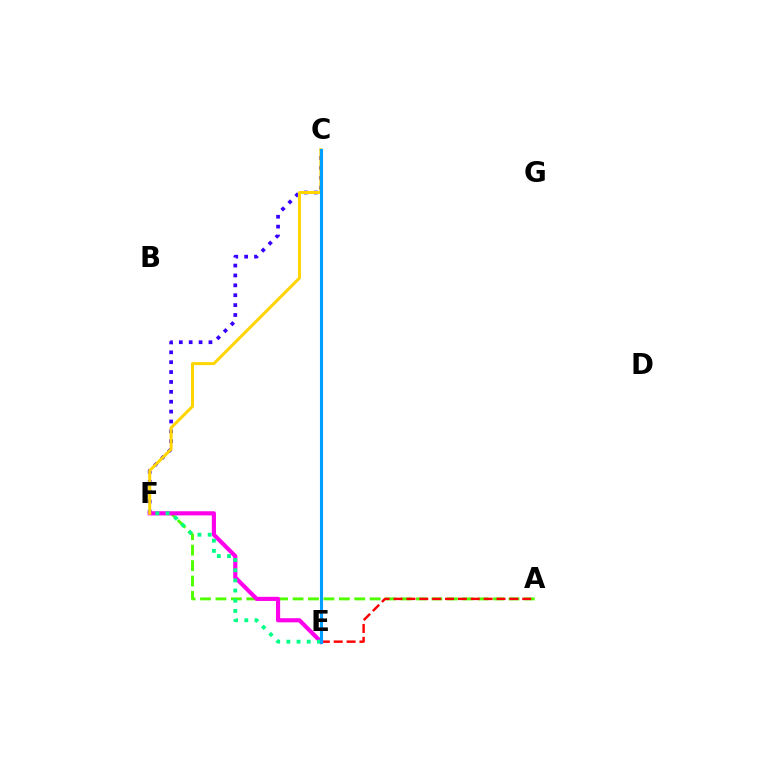{('A', 'F'): [{'color': '#4fff00', 'line_style': 'dashed', 'thickness': 2.1}], ('A', 'E'): [{'color': '#ff0000', 'line_style': 'dashed', 'thickness': 1.75}], ('C', 'F'): [{'color': '#3700ff', 'line_style': 'dotted', 'thickness': 2.69}, {'color': '#ffd500', 'line_style': 'solid', 'thickness': 2.15}], ('E', 'F'): [{'color': '#ff00ed', 'line_style': 'solid', 'thickness': 2.99}, {'color': '#00ff86', 'line_style': 'dotted', 'thickness': 2.77}], ('C', 'E'): [{'color': '#009eff', 'line_style': 'solid', 'thickness': 2.23}]}